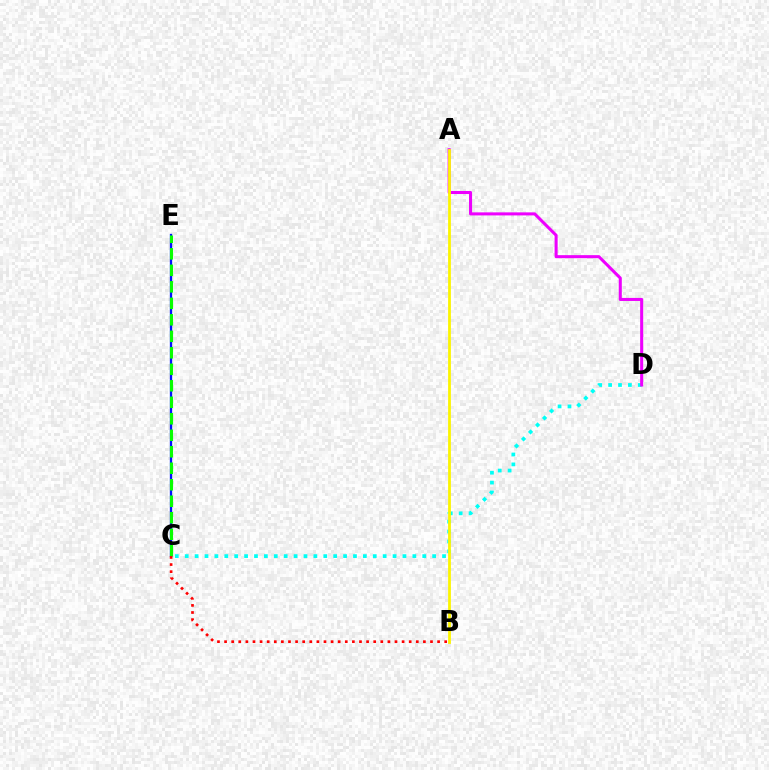{('C', 'E'): [{'color': '#0010ff', 'line_style': 'solid', 'thickness': 1.67}, {'color': '#08ff00', 'line_style': 'dashed', 'thickness': 2.24}], ('C', 'D'): [{'color': '#00fff6', 'line_style': 'dotted', 'thickness': 2.69}], ('A', 'D'): [{'color': '#ee00ff', 'line_style': 'solid', 'thickness': 2.19}], ('A', 'B'): [{'color': '#fcf500', 'line_style': 'solid', 'thickness': 2.0}], ('B', 'C'): [{'color': '#ff0000', 'line_style': 'dotted', 'thickness': 1.93}]}